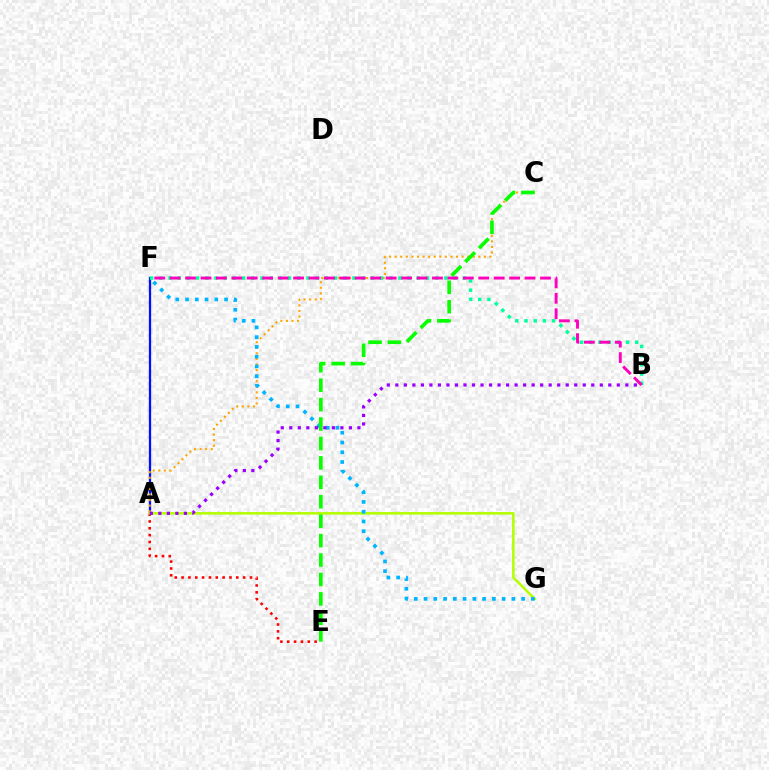{('A', 'F'): [{'color': '#0010ff', 'line_style': 'solid', 'thickness': 1.64}], ('A', 'C'): [{'color': '#ffa500', 'line_style': 'dotted', 'thickness': 1.52}], ('B', 'F'): [{'color': '#00ff9d', 'line_style': 'dotted', 'thickness': 2.5}, {'color': '#ff00bd', 'line_style': 'dashed', 'thickness': 2.1}], ('A', 'E'): [{'color': '#ff0000', 'line_style': 'dotted', 'thickness': 1.86}], ('A', 'G'): [{'color': '#b3ff00', 'line_style': 'solid', 'thickness': 1.82}], ('F', 'G'): [{'color': '#00b5ff', 'line_style': 'dotted', 'thickness': 2.65}], ('C', 'E'): [{'color': '#08ff00', 'line_style': 'dashed', 'thickness': 2.64}], ('A', 'B'): [{'color': '#9b00ff', 'line_style': 'dotted', 'thickness': 2.31}]}